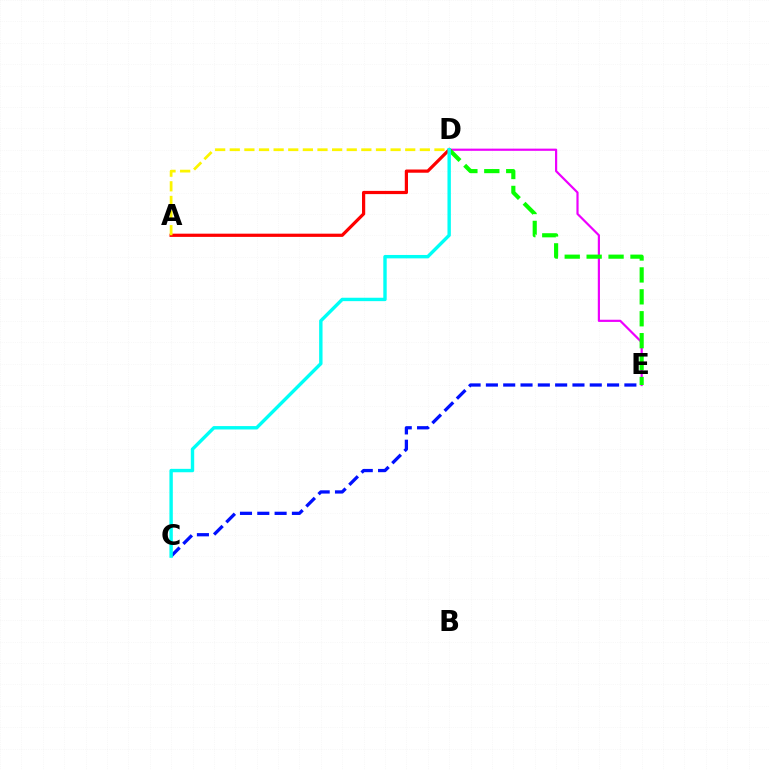{('D', 'E'): [{'color': '#ee00ff', 'line_style': 'solid', 'thickness': 1.58}, {'color': '#08ff00', 'line_style': 'dashed', 'thickness': 2.98}], ('C', 'E'): [{'color': '#0010ff', 'line_style': 'dashed', 'thickness': 2.35}], ('A', 'D'): [{'color': '#ff0000', 'line_style': 'solid', 'thickness': 2.31}, {'color': '#fcf500', 'line_style': 'dashed', 'thickness': 1.99}], ('C', 'D'): [{'color': '#00fff6', 'line_style': 'solid', 'thickness': 2.45}]}